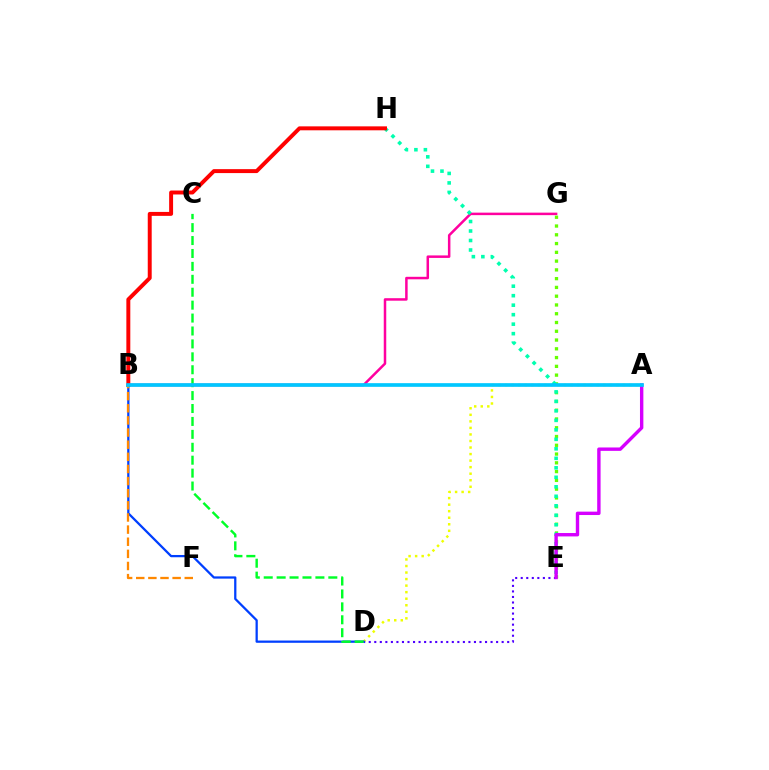{('B', 'G'): [{'color': '#ff00a0', 'line_style': 'solid', 'thickness': 1.8}], ('A', 'D'): [{'color': '#eeff00', 'line_style': 'dotted', 'thickness': 1.78}], ('E', 'G'): [{'color': '#66ff00', 'line_style': 'dotted', 'thickness': 2.38}], ('E', 'H'): [{'color': '#00ffaf', 'line_style': 'dotted', 'thickness': 2.58}], ('D', 'E'): [{'color': '#4f00ff', 'line_style': 'dotted', 'thickness': 1.5}], ('B', 'D'): [{'color': '#003fff', 'line_style': 'solid', 'thickness': 1.63}], ('A', 'E'): [{'color': '#d600ff', 'line_style': 'solid', 'thickness': 2.44}], ('B', 'H'): [{'color': '#ff0000', 'line_style': 'solid', 'thickness': 2.84}], ('B', 'F'): [{'color': '#ff8800', 'line_style': 'dashed', 'thickness': 1.65}], ('C', 'D'): [{'color': '#00ff27', 'line_style': 'dashed', 'thickness': 1.76}], ('A', 'B'): [{'color': '#00c7ff', 'line_style': 'solid', 'thickness': 2.64}]}